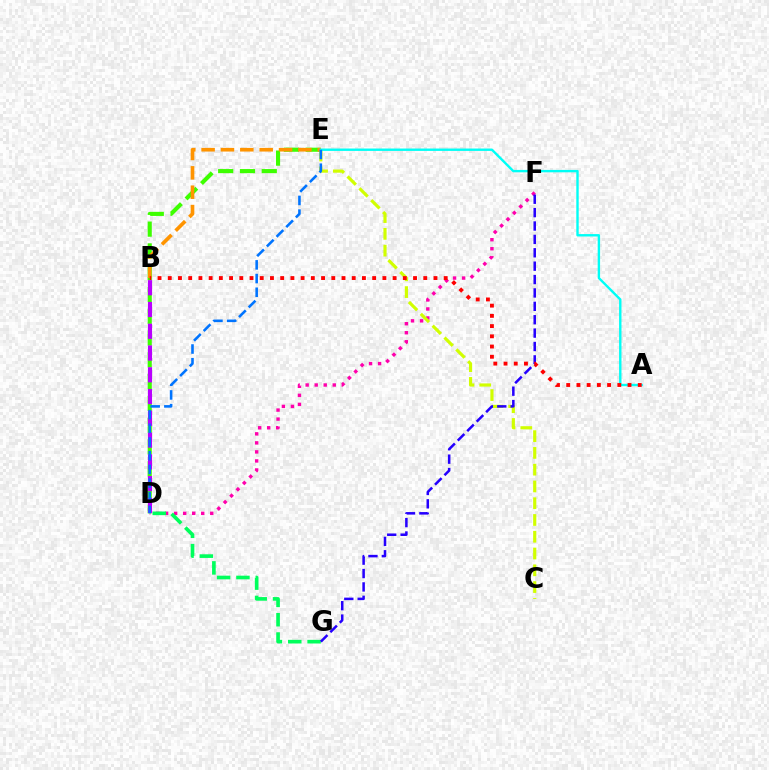{('D', 'F'): [{'color': '#ff00ac', 'line_style': 'dotted', 'thickness': 2.45}], ('D', 'G'): [{'color': '#00ff5c', 'line_style': 'dashed', 'thickness': 2.63}], ('D', 'E'): [{'color': '#3dff00', 'line_style': 'dashed', 'thickness': 2.96}, {'color': '#0074ff', 'line_style': 'dashed', 'thickness': 1.86}], ('B', 'D'): [{'color': '#b900ff', 'line_style': 'dashed', 'thickness': 2.96}], ('C', 'E'): [{'color': '#d1ff00', 'line_style': 'dashed', 'thickness': 2.28}], ('F', 'G'): [{'color': '#2500ff', 'line_style': 'dashed', 'thickness': 1.82}], ('B', 'E'): [{'color': '#ff9400', 'line_style': 'dashed', 'thickness': 2.63}], ('A', 'E'): [{'color': '#00fff6', 'line_style': 'solid', 'thickness': 1.72}], ('A', 'B'): [{'color': '#ff0000', 'line_style': 'dotted', 'thickness': 2.78}]}